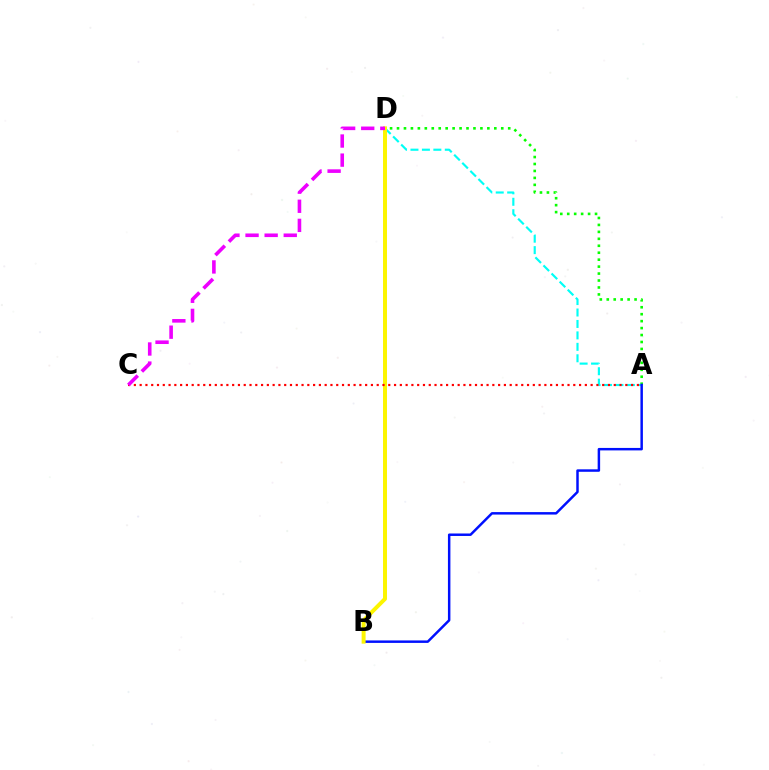{('A', 'D'): [{'color': '#08ff00', 'line_style': 'dotted', 'thickness': 1.89}, {'color': '#00fff6', 'line_style': 'dashed', 'thickness': 1.55}], ('A', 'B'): [{'color': '#0010ff', 'line_style': 'solid', 'thickness': 1.78}], ('B', 'D'): [{'color': '#fcf500', 'line_style': 'solid', 'thickness': 2.86}], ('A', 'C'): [{'color': '#ff0000', 'line_style': 'dotted', 'thickness': 1.57}], ('C', 'D'): [{'color': '#ee00ff', 'line_style': 'dashed', 'thickness': 2.59}]}